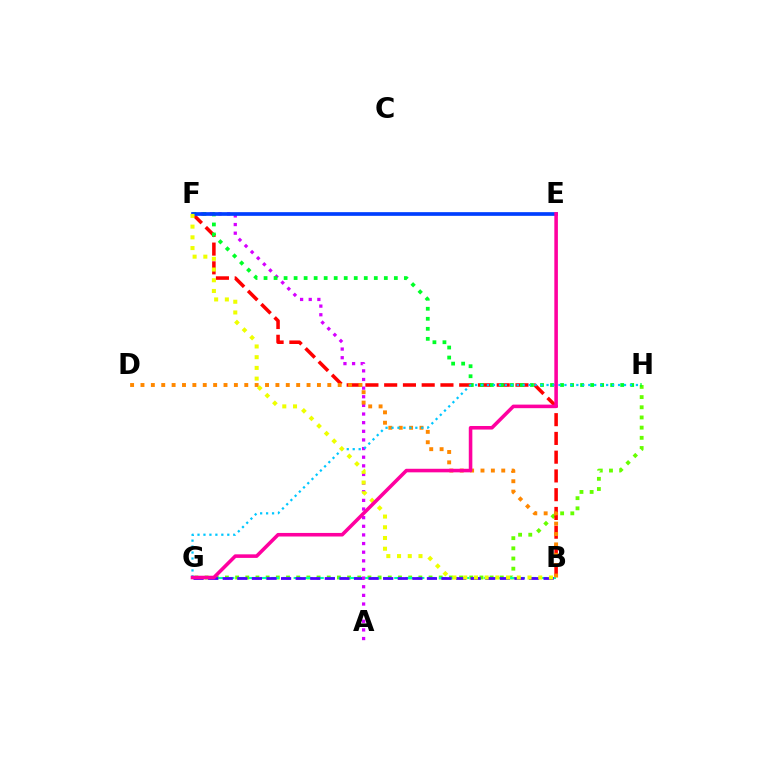{('G', 'H'): [{'color': '#66ff00', 'line_style': 'dotted', 'thickness': 2.77}, {'color': '#00c7ff', 'line_style': 'dotted', 'thickness': 1.62}], ('B', 'F'): [{'color': '#ff0000', 'line_style': 'dashed', 'thickness': 2.55}, {'color': '#eeff00', 'line_style': 'dotted', 'thickness': 2.91}], ('B', 'G'): [{'color': '#00ffaf', 'line_style': 'dashed', 'thickness': 1.52}, {'color': '#4f00ff', 'line_style': 'dashed', 'thickness': 1.98}], ('A', 'F'): [{'color': '#d600ff', 'line_style': 'dotted', 'thickness': 2.35}], ('B', 'D'): [{'color': '#ff8800', 'line_style': 'dotted', 'thickness': 2.82}], ('F', 'H'): [{'color': '#00ff27', 'line_style': 'dotted', 'thickness': 2.72}], ('E', 'F'): [{'color': '#003fff', 'line_style': 'solid', 'thickness': 2.65}], ('E', 'G'): [{'color': '#ff00a0', 'line_style': 'solid', 'thickness': 2.57}]}